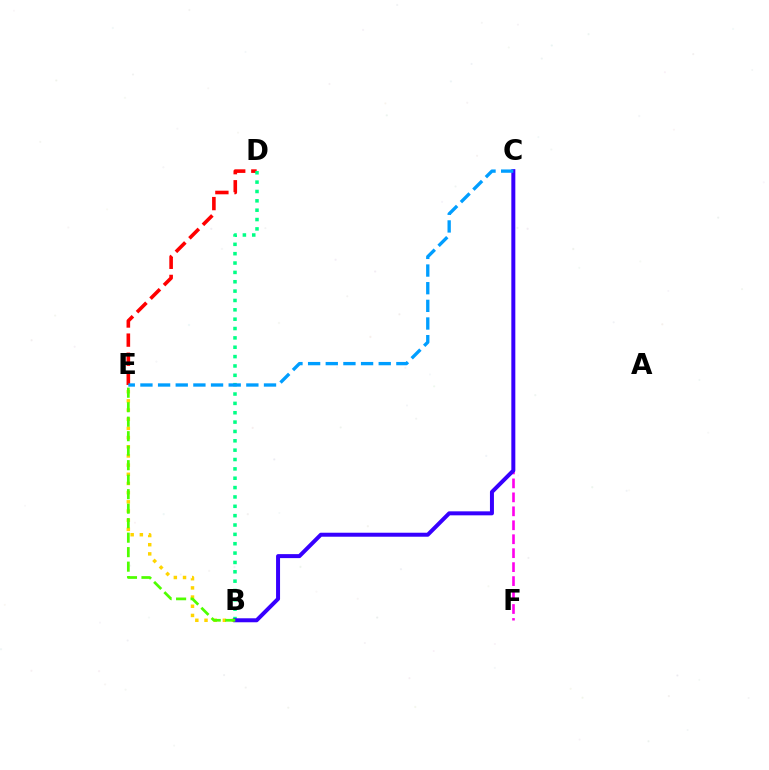{('D', 'E'): [{'color': '#ff0000', 'line_style': 'dashed', 'thickness': 2.6}], ('C', 'F'): [{'color': '#ff00ed', 'line_style': 'dashed', 'thickness': 1.9}], ('B', 'E'): [{'color': '#ffd500', 'line_style': 'dotted', 'thickness': 2.49}, {'color': '#4fff00', 'line_style': 'dashed', 'thickness': 1.97}], ('B', 'D'): [{'color': '#00ff86', 'line_style': 'dotted', 'thickness': 2.54}], ('B', 'C'): [{'color': '#3700ff', 'line_style': 'solid', 'thickness': 2.87}], ('C', 'E'): [{'color': '#009eff', 'line_style': 'dashed', 'thickness': 2.4}]}